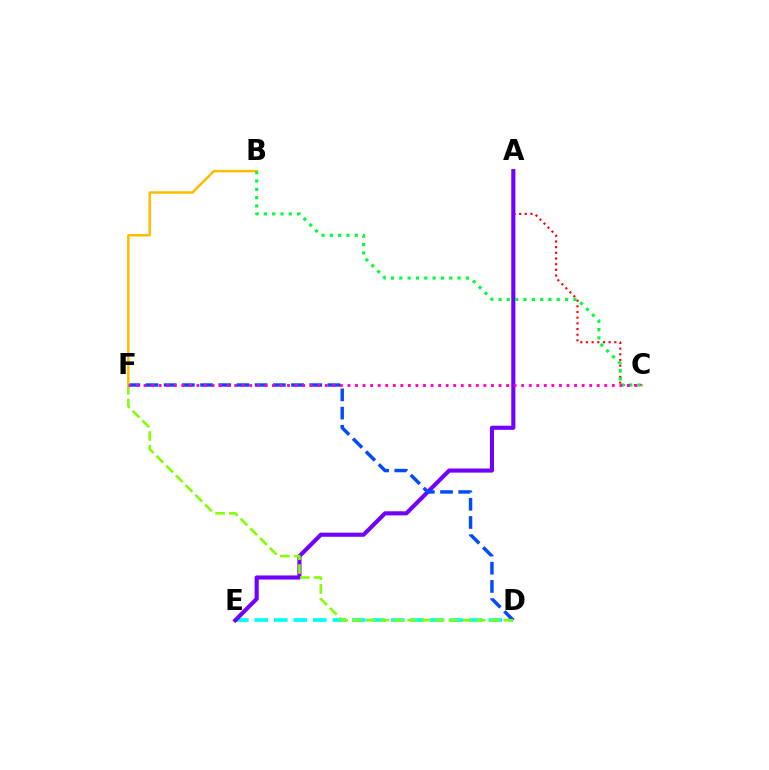{('A', 'C'): [{'color': '#ff0000', 'line_style': 'dotted', 'thickness': 1.54}], ('D', 'E'): [{'color': '#00fff6', 'line_style': 'dashed', 'thickness': 2.65}], ('A', 'E'): [{'color': '#7200ff', 'line_style': 'solid', 'thickness': 2.95}], ('D', 'F'): [{'color': '#004bff', 'line_style': 'dashed', 'thickness': 2.47}, {'color': '#84ff00', 'line_style': 'dashed', 'thickness': 1.87}], ('B', 'F'): [{'color': '#ffbd00', 'line_style': 'solid', 'thickness': 1.8}], ('B', 'C'): [{'color': '#00ff39', 'line_style': 'dotted', 'thickness': 2.26}], ('C', 'F'): [{'color': '#ff00cf', 'line_style': 'dotted', 'thickness': 2.05}]}